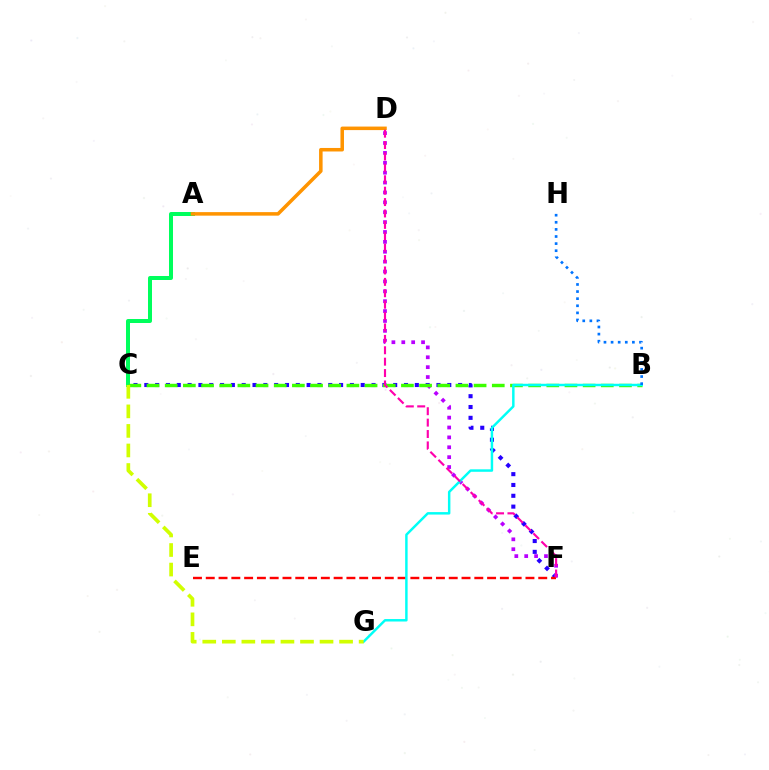{('C', 'F'): [{'color': '#2500ff', 'line_style': 'dotted', 'thickness': 2.94}], ('A', 'C'): [{'color': '#00ff5c', 'line_style': 'solid', 'thickness': 2.87}], ('A', 'D'): [{'color': '#ff9400', 'line_style': 'solid', 'thickness': 2.54}], ('D', 'F'): [{'color': '#b900ff', 'line_style': 'dotted', 'thickness': 2.69}, {'color': '#ff00ac', 'line_style': 'dashed', 'thickness': 1.55}], ('E', 'F'): [{'color': '#ff0000', 'line_style': 'dashed', 'thickness': 1.74}], ('B', 'C'): [{'color': '#3dff00', 'line_style': 'dashed', 'thickness': 2.47}], ('B', 'G'): [{'color': '#00fff6', 'line_style': 'solid', 'thickness': 1.77}], ('C', 'G'): [{'color': '#d1ff00', 'line_style': 'dashed', 'thickness': 2.66}], ('B', 'H'): [{'color': '#0074ff', 'line_style': 'dotted', 'thickness': 1.93}]}